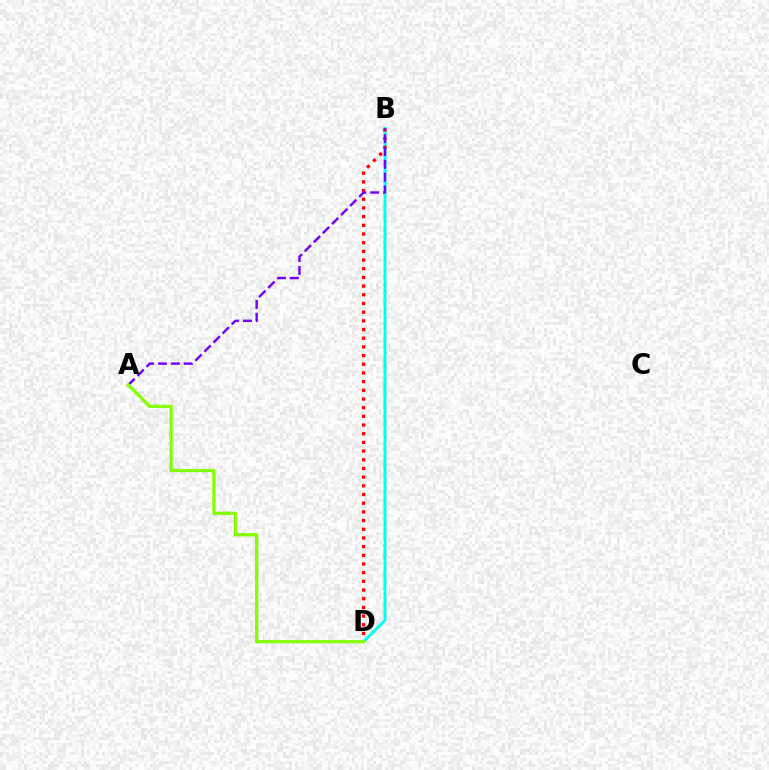{('B', 'D'): [{'color': '#00fff6', 'line_style': 'solid', 'thickness': 2.14}, {'color': '#ff0000', 'line_style': 'dotted', 'thickness': 2.36}], ('A', 'B'): [{'color': '#7200ff', 'line_style': 'dashed', 'thickness': 1.74}], ('A', 'D'): [{'color': '#84ff00', 'line_style': 'solid', 'thickness': 2.35}]}